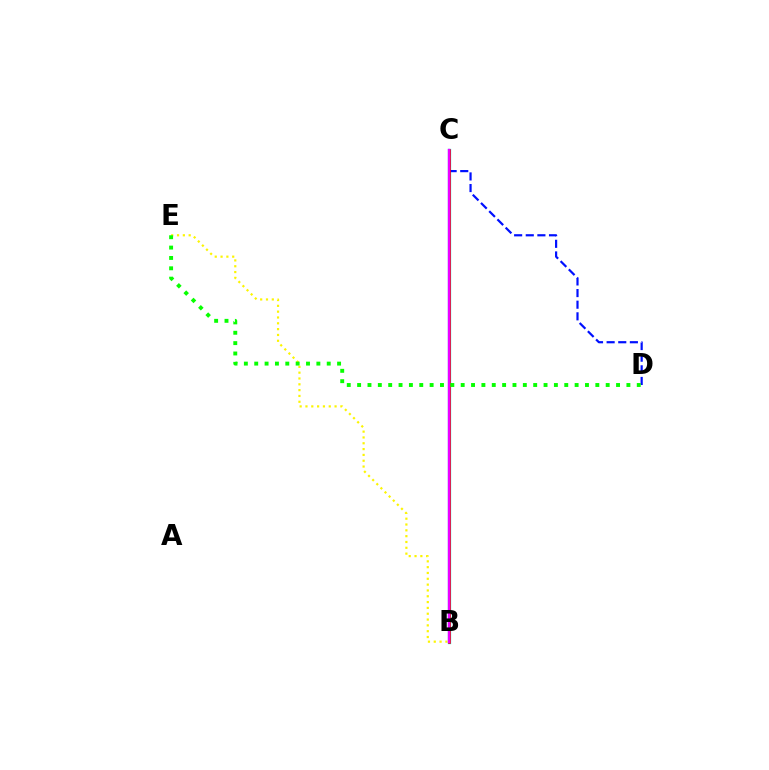{('B', 'E'): [{'color': '#fcf500', 'line_style': 'dotted', 'thickness': 1.58}], ('B', 'C'): [{'color': '#00fff6', 'line_style': 'solid', 'thickness': 2.38}, {'color': '#ff0000', 'line_style': 'solid', 'thickness': 1.9}, {'color': '#ee00ff', 'line_style': 'solid', 'thickness': 1.69}], ('C', 'D'): [{'color': '#0010ff', 'line_style': 'dashed', 'thickness': 1.58}], ('D', 'E'): [{'color': '#08ff00', 'line_style': 'dotted', 'thickness': 2.81}]}